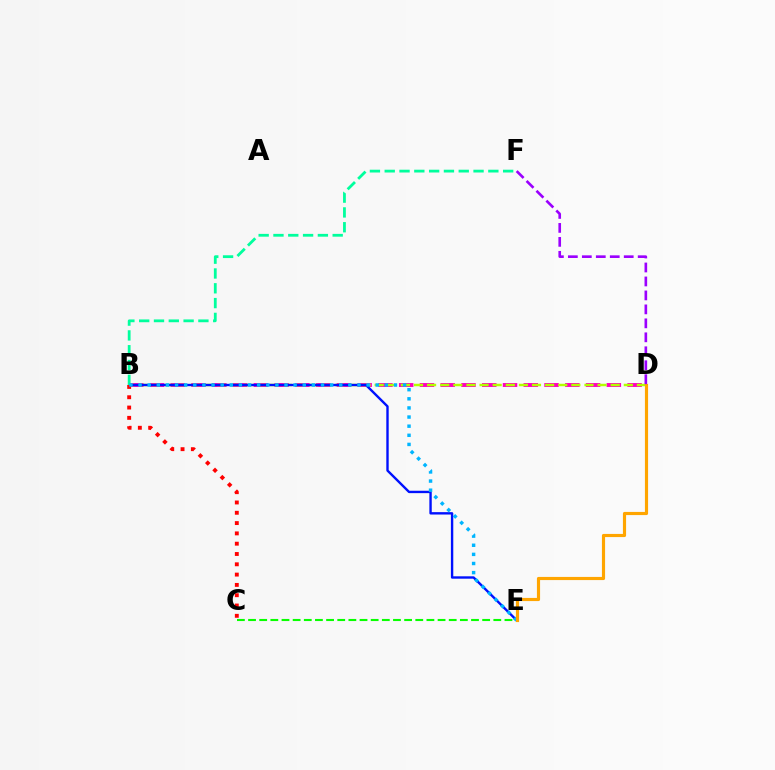{('B', 'D'): [{'color': '#ff00bd', 'line_style': 'dashed', 'thickness': 2.82}, {'color': '#b3ff00', 'line_style': 'dashed', 'thickness': 1.78}], ('C', 'E'): [{'color': '#08ff00', 'line_style': 'dashed', 'thickness': 1.51}], ('B', 'E'): [{'color': '#0010ff', 'line_style': 'solid', 'thickness': 1.72}, {'color': '#00b5ff', 'line_style': 'dotted', 'thickness': 2.48}], ('B', 'F'): [{'color': '#00ff9d', 'line_style': 'dashed', 'thickness': 2.01}], ('B', 'C'): [{'color': '#ff0000', 'line_style': 'dotted', 'thickness': 2.8}], ('D', 'E'): [{'color': '#ffa500', 'line_style': 'solid', 'thickness': 2.27}], ('D', 'F'): [{'color': '#9b00ff', 'line_style': 'dashed', 'thickness': 1.9}]}